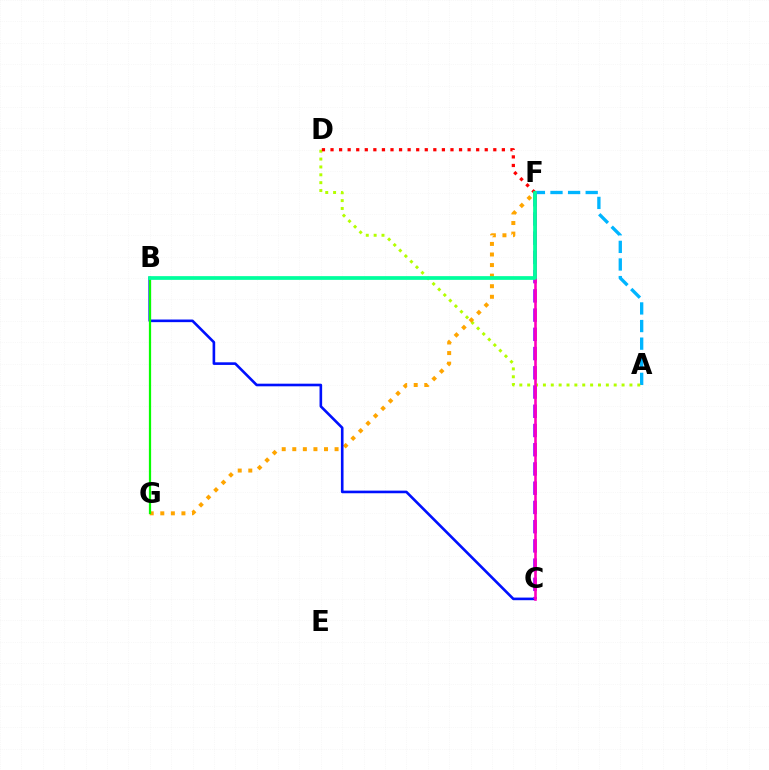{('A', 'F'): [{'color': '#00b5ff', 'line_style': 'dashed', 'thickness': 2.39}], ('A', 'D'): [{'color': '#b3ff00', 'line_style': 'dotted', 'thickness': 2.14}], ('F', 'G'): [{'color': '#ffa500', 'line_style': 'dotted', 'thickness': 2.87}], ('B', 'C'): [{'color': '#0010ff', 'line_style': 'solid', 'thickness': 1.89}], ('C', 'F'): [{'color': '#9b00ff', 'line_style': 'dashed', 'thickness': 2.61}, {'color': '#ff00bd', 'line_style': 'solid', 'thickness': 1.88}], ('D', 'F'): [{'color': '#ff0000', 'line_style': 'dotted', 'thickness': 2.33}], ('B', 'G'): [{'color': '#08ff00', 'line_style': 'solid', 'thickness': 1.61}], ('B', 'F'): [{'color': '#00ff9d', 'line_style': 'solid', 'thickness': 2.68}]}